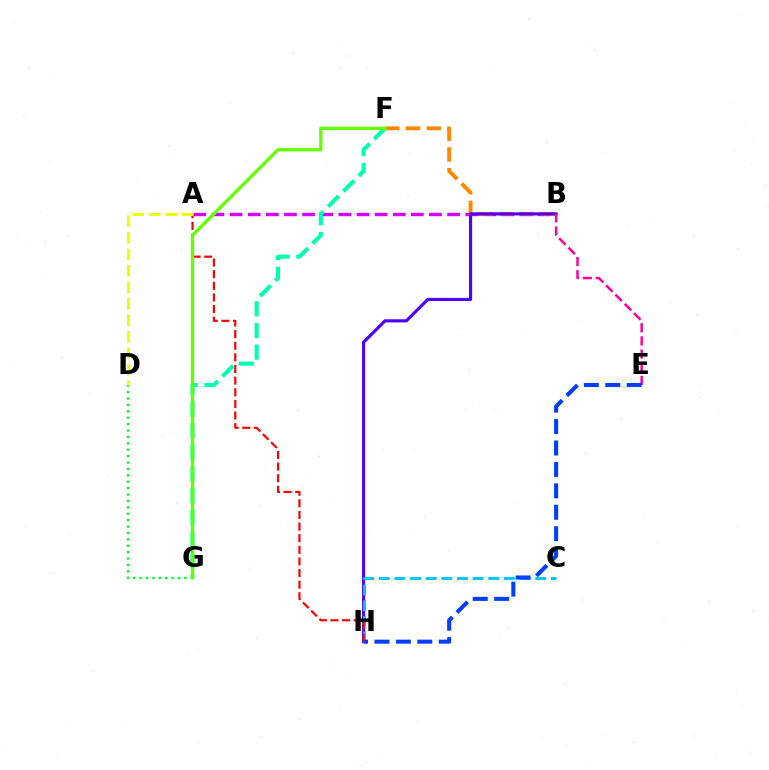{('A', 'B'): [{'color': '#d600ff', 'line_style': 'dashed', 'thickness': 2.46}], ('B', 'F'): [{'color': '#ff8800', 'line_style': 'dashed', 'thickness': 2.82}], ('B', 'H'): [{'color': '#4f00ff', 'line_style': 'solid', 'thickness': 2.25}], ('B', 'E'): [{'color': '#ff00a0', 'line_style': 'dashed', 'thickness': 1.79}], ('C', 'H'): [{'color': '#00c7ff', 'line_style': 'dashed', 'thickness': 2.13}], ('D', 'G'): [{'color': '#00ff27', 'line_style': 'dotted', 'thickness': 1.74}], ('E', 'H'): [{'color': '#003fff', 'line_style': 'dashed', 'thickness': 2.91}], ('A', 'H'): [{'color': '#ff0000', 'line_style': 'dashed', 'thickness': 1.58}], ('F', 'G'): [{'color': '#00ffaf', 'line_style': 'dashed', 'thickness': 2.95}, {'color': '#66ff00', 'line_style': 'solid', 'thickness': 2.38}], ('A', 'D'): [{'color': '#eeff00', 'line_style': 'dashed', 'thickness': 2.24}]}